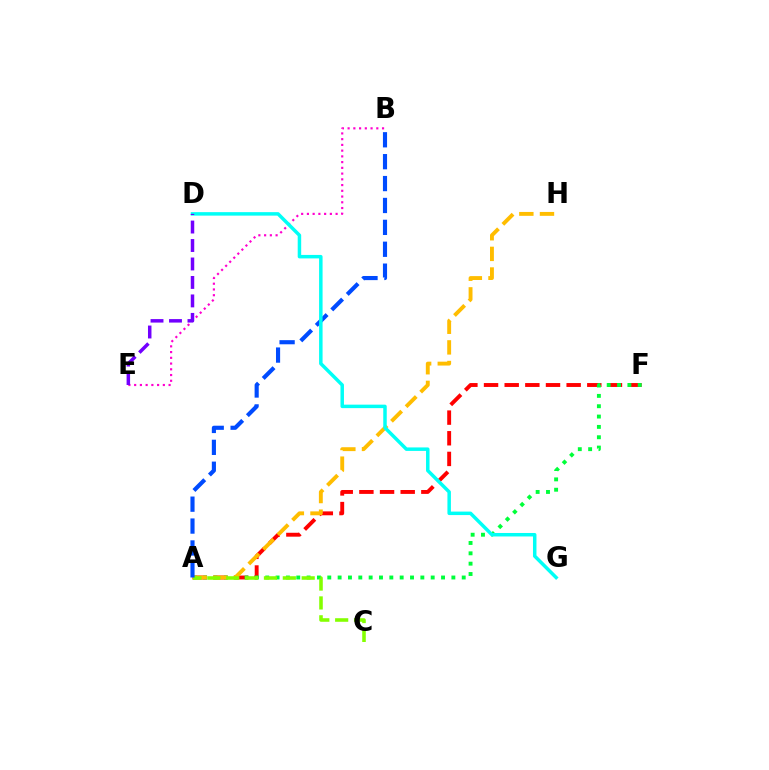{('A', 'F'): [{'color': '#ff0000', 'line_style': 'dashed', 'thickness': 2.81}, {'color': '#00ff39', 'line_style': 'dotted', 'thickness': 2.81}], ('A', 'H'): [{'color': '#ffbd00', 'line_style': 'dashed', 'thickness': 2.8}], ('A', 'C'): [{'color': '#84ff00', 'line_style': 'dashed', 'thickness': 2.56}], ('A', 'B'): [{'color': '#004bff', 'line_style': 'dashed', 'thickness': 2.97}], ('B', 'E'): [{'color': '#ff00cf', 'line_style': 'dotted', 'thickness': 1.56}], ('D', 'G'): [{'color': '#00fff6', 'line_style': 'solid', 'thickness': 2.51}], ('D', 'E'): [{'color': '#7200ff', 'line_style': 'dashed', 'thickness': 2.51}]}